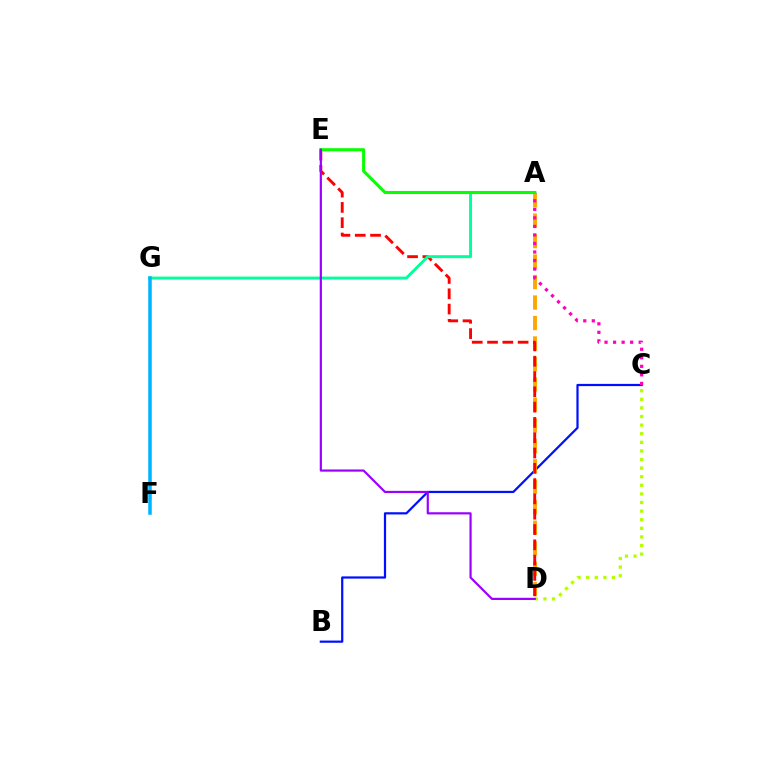{('B', 'C'): [{'color': '#0010ff', 'line_style': 'solid', 'thickness': 1.6}], ('A', 'D'): [{'color': '#ffa500', 'line_style': 'dashed', 'thickness': 2.78}], ('A', 'C'): [{'color': '#ff00bd', 'line_style': 'dotted', 'thickness': 2.32}], ('C', 'D'): [{'color': '#b3ff00', 'line_style': 'dotted', 'thickness': 2.34}], ('D', 'E'): [{'color': '#ff0000', 'line_style': 'dashed', 'thickness': 2.08}, {'color': '#9b00ff', 'line_style': 'solid', 'thickness': 1.57}], ('A', 'G'): [{'color': '#00ff9d', 'line_style': 'solid', 'thickness': 2.12}], ('A', 'E'): [{'color': '#08ff00', 'line_style': 'solid', 'thickness': 2.2}], ('F', 'G'): [{'color': '#00b5ff', 'line_style': 'solid', 'thickness': 2.55}]}